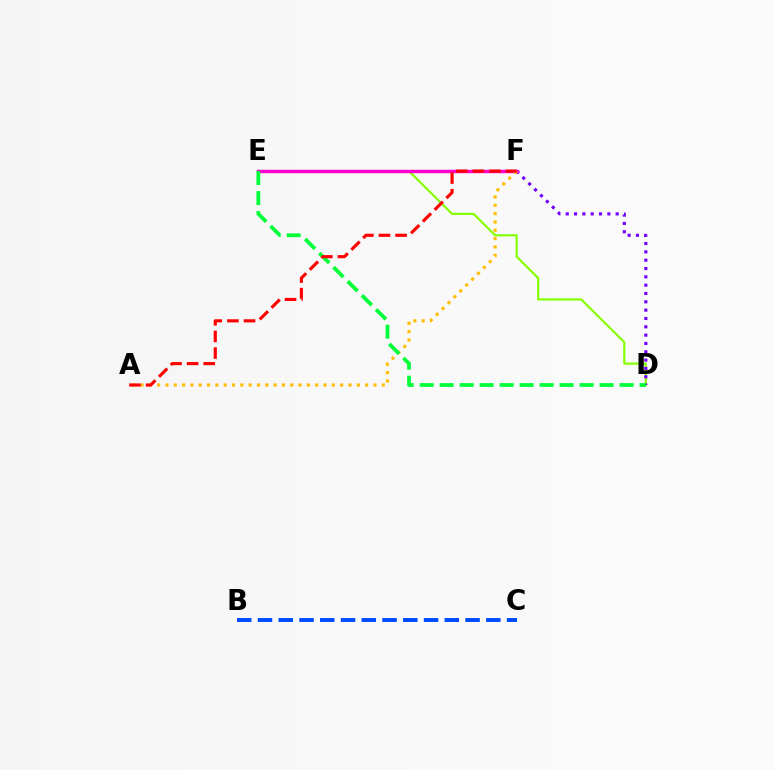{('B', 'C'): [{'color': '#004bff', 'line_style': 'dashed', 'thickness': 2.82}], ('E', 'F'): [{'color': '#00fff6', 'line_style': 'dotted', 'thickness': 1.55}, {'color': '#ff00cf', 'line_style': 'solid', 'thickness': 2.47}], ('D', 'E'): [{'color': '#84ff00', 'line_style': 'solid', 'thickness': 1.57}, {'color': '#00ff39', 'line_style': 'dashed', 'thickness': 2.72}], ('D', 'F'): [{'color': '#7200ff', 'line_style': 'dotted', 'thickness': 2.26}], ('A', 'F'): [{'color': '#ffbd00', 'line_style': 'dotted', 'thickness': 2.26}, {'color': '#ff0000', 'line_style': 'dashed', 'thickness': 2.26}]}